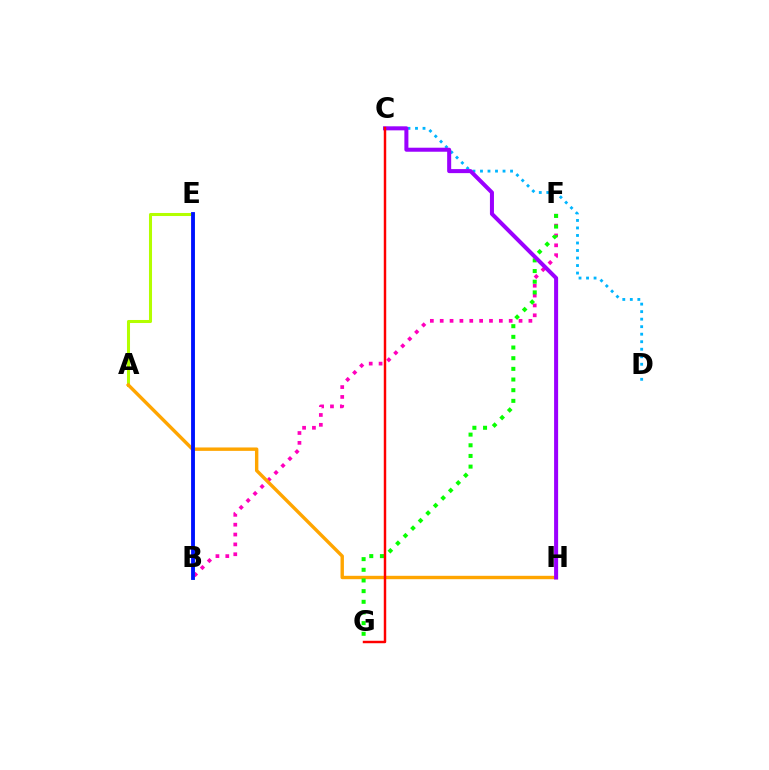{('B', 'F'): [{'color': '#ff00bd', 'line_style': 'dotted', 'thickness': 2.68}], ('A', 'E'): [{'color': '#b3ff00', 'line_style': 'solid', 'thickness': 2.19}], ('A', 'H'): [{'color': '#ffa500', 'line_style': 'solid', 'thickness': 2.45}], ('C', 'D'): [{'color': '#00b5ff', 'line_style': 'dotted', 'thickness': 2.04}], ('F', 'G'): [{'color': '#08ff00', 'line_style': 'dotted', 'thickness': 2.9}], ('B', 'E'): [{'color': '#00ff9d', 'line_style': 'solid', 'thickness': 1.85}, {'color': '#0010ff', 'line_style': 'solid', 'thickness': 2.75}], ('C', 'H'): [{'color': '#9b00ff', 'line_style': 'solid', 'thickness': 2.9}], ('C', 'G'): [{'color': '#ff0000', 'line_style': 'solid', 'thickness': 1.77}]}